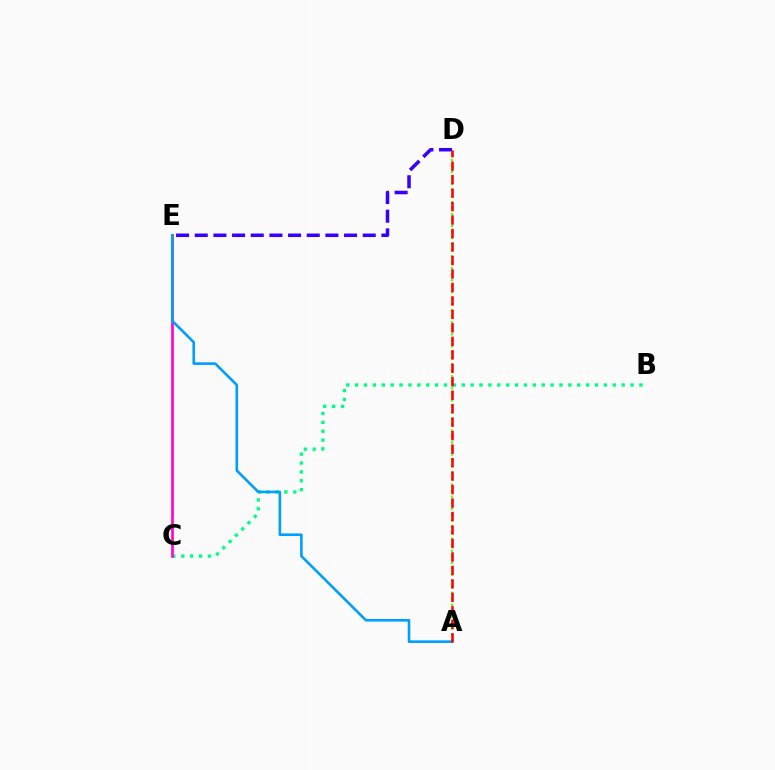{('D', 'E'): [{'color': '#3700ff', 'line_style': 'dashed', 'thickness': 2.54}], ('C', 'E'): [{'color': '#ffd500', 'line_style': 'solid', 'thickness': 2.18}, {'color': '#ff00ed', 'line_style': 'solid', 'thickness': 1.83}], ('B', 'C'): [{'color': '#00ff86', 'line_style': 'dotted', 'thickness': 2.41}], ('A', 'D'): [{'color': '#4fff00', 'line_style': 'dotted', 'thickness': 1.63}, {'color': '#ff0000', 'line_style': 'dashed', 'thickness': 1.83}], ('A', 'E'): [{'color': '#009eff', 'line_style': 'solid', 'thickness': 1.88}]}